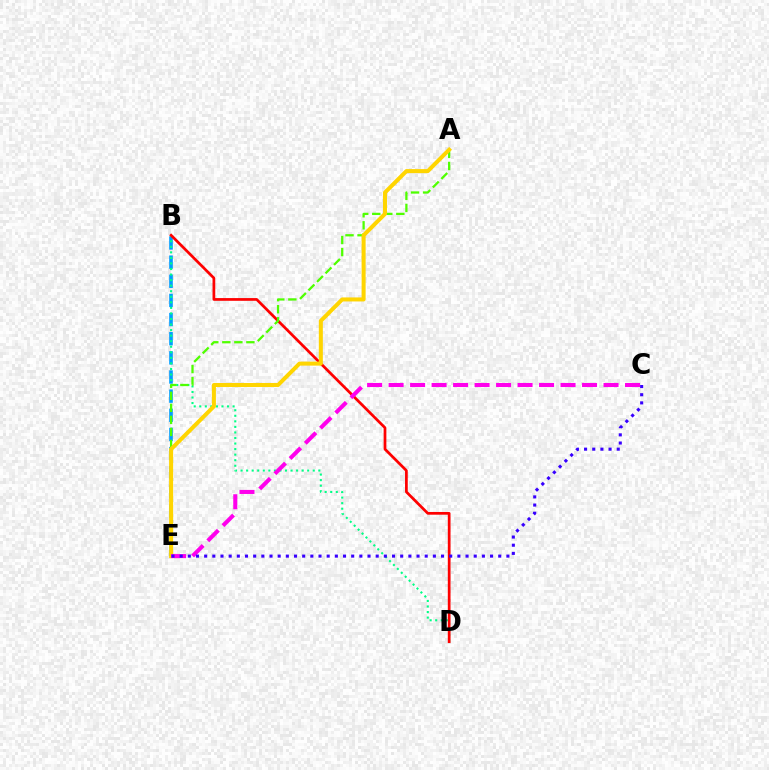{('B', 'E'): [{'color': '#009eff', 'line_style': 'dashed', 'thickness': 2.6}], ('B', 'D'): [{'color': '#00ff86', 'line_style': 'dotted', 'thickness': 1.51}, {'color': '#ff0000', 'line_style': 'solid', 'thickness': 1.96}], ('A', 'E'): [{'color': '#4fff00', 'line_style': 'dashed', 'thickness': 1.63}, {'color': '#ffd500', 'line_style': 'solid', 'thickness': 2.9}], ('C', 'E'): [{'color': '#ff00ed', 'line_style': 'dashed', 'thickness': 2.92}, {'color': '#3700ff', 'line_style': 'dotted', 'thickness': 2.22}]}